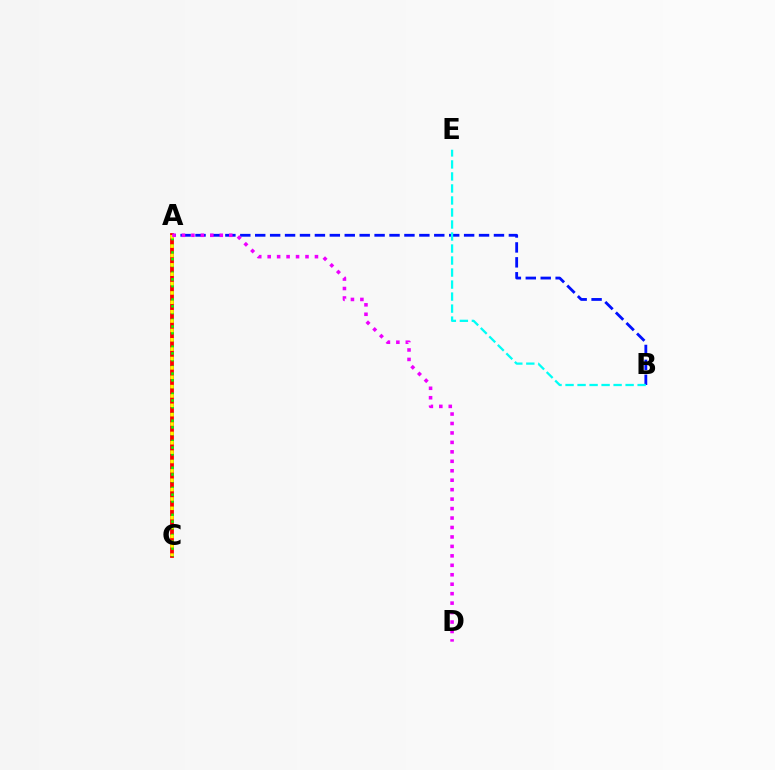{('A', 'B'): [{'color': '#0010ff', 'line_style': 'dashed', 'thickness': 2.03}], ('A', 'C'): [{'color': '#ff0000', 'line_style': 'solid', 'thickness': 2.73}, {'color': '#08ff00', 'line_style': 'dotted', 'thickness': 1.83}, {'color': '#fcf500', 'line_style': 'dotted', 'thickness': 2.54}], ('B', 'E'): [{'color': '#00fff6', 'line_style': 'dashed', 'thickness': 1.63}], ('A', 'D'): [{'color': '#ee00ff', 'line_style': 'dotted', 'thickness': 2.57}]}